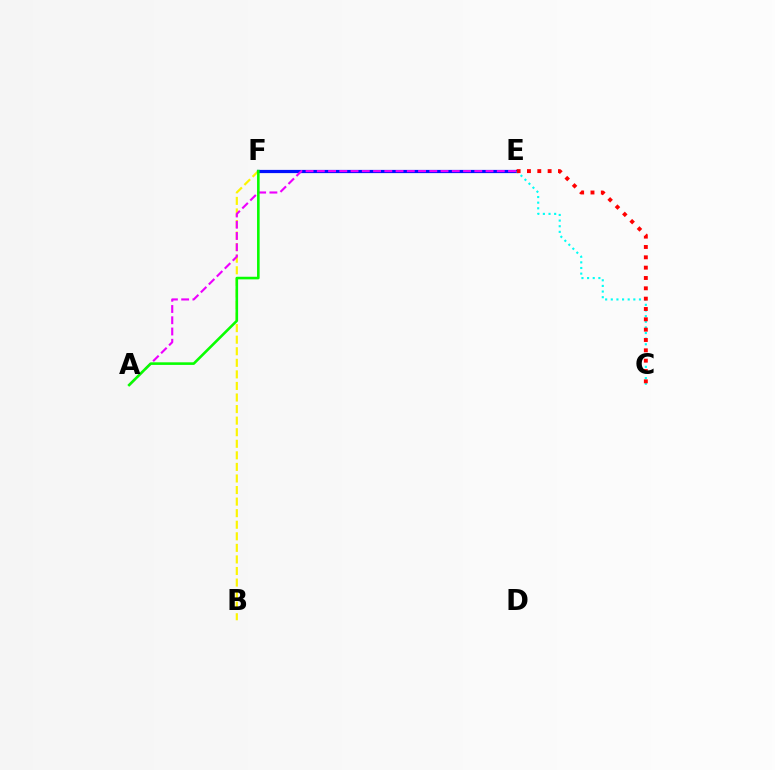{('B', 'F'): [{'color': '#fcf500', 'line_style': 'dashed', 'thickness': 1.57}], ('E', 'F'): [{'color': '#0010ff', 'line_style': 'solid', 'thickness': 2.31}], ('A', 'E'): [{'color': '#ee00ff', 'line_style': 'dashed', 'thickness': 1.53}], ('C', 'E'): [{'color': '#00fff6', 'line_style': 'dotted', 'thickness': 1.53}, {'color': '#ff0000', 'line_style': 'dotted', 'thickness': 2.81}], ('A', 'F'): [{'color': '#08ff00', 'line_style': 'solid', 'thickness': 1.87}]}